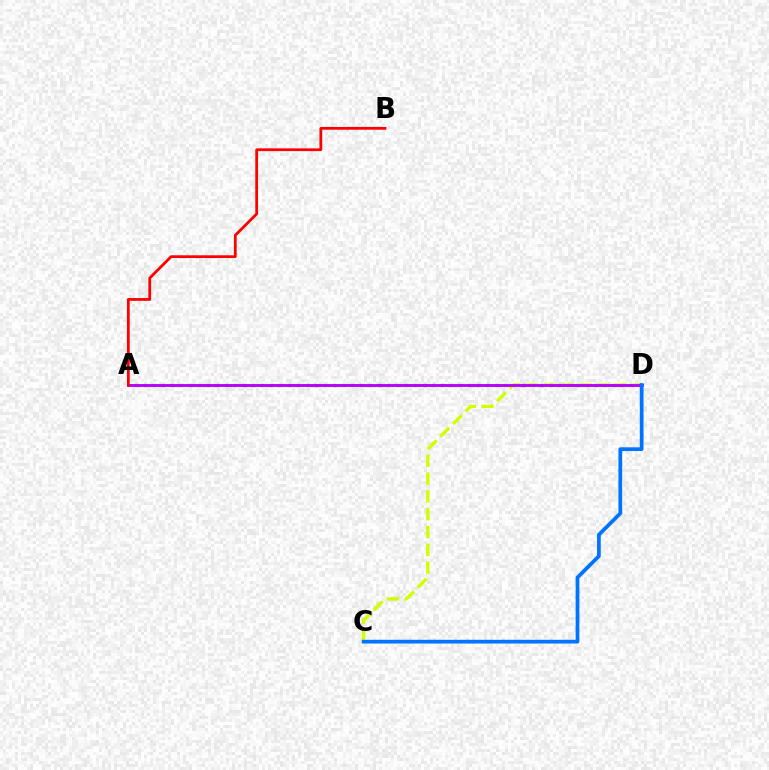{('A', 'D'): [{'color': '#00ff5c', 'line_style': 'dotted', 'thickness': 2.45}, {'color': '#b900ff', 'line_style': 'solid', 'thickness': 2.08}], ('C', 'D'): [{'color': '#d1ff00', 'line_style': 'dashed', 'thickness': 2.42}, {'color': '#0074ff', 'line_style': 'solid', 'thickness': 2.69}], ('A', 'B'): [{'color': '#ff0000', 'line_style': 'solid', 'thickness': 1.99}]}